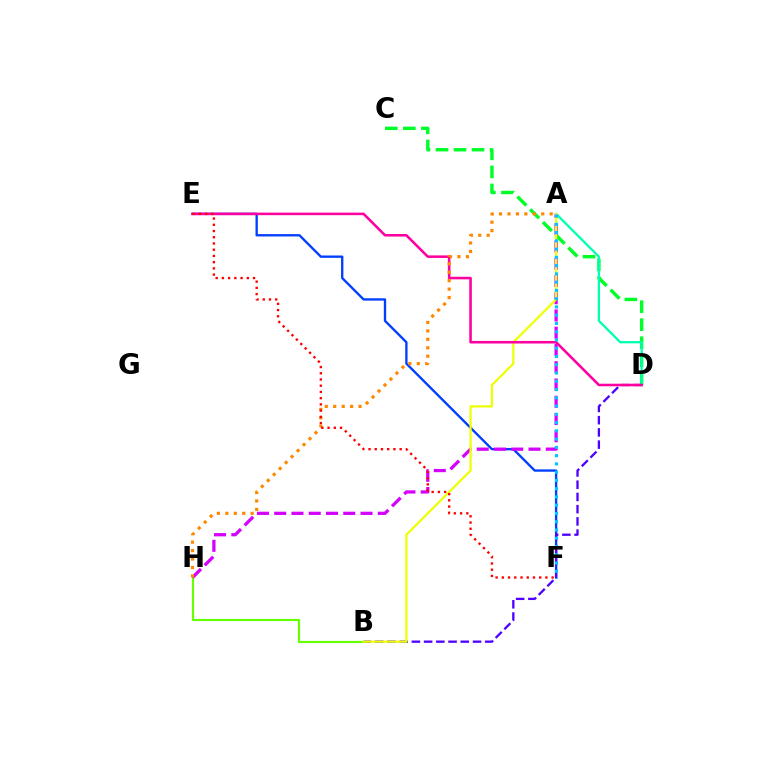{('E', 'F'): [{'color': '#003fff', 'line_style': 'solid', 'thickness': 1.69}, {'color': '#ff0000', 'line_style': 'dotted', 'thickness': 1.69}], ('C', 'D'): [{'color': '#00ff27', 'line_style': 'dashed', 'thickness': 2.45}], ('B', 'D'): [{'color': '#4f00ff', 'line_style': 'dashed', 'thickness': 1.66}], ('B', 'H'): [{'color': '#66ff00', 'line_style': 'solid', 'thickness': 1.56}], ('A', 'H'): [{'color': '#d600ff', 'line_style': 'dashed', 'thickness': 2.34}, {'color': '#ff8800', 'line_style': 'dotted', 'thickness': 2.29}], ('A', 'D'): [{'color': '#00ffaf', 'line_style': 'solid', 'thickness': 1.65}], ('A', 'B'): [{'color': '#eeff00', 'line_style': 'solid', 'thickness': 1.6}], ('D', 'E'): [{'color': '#ff00a0', 'line_style': 'solid', 'thickness': 1.84}], ('A', 'F'): [{'color': '#00c7ff', 'line_style': 'dotted', 'thickness': 2.24}]}